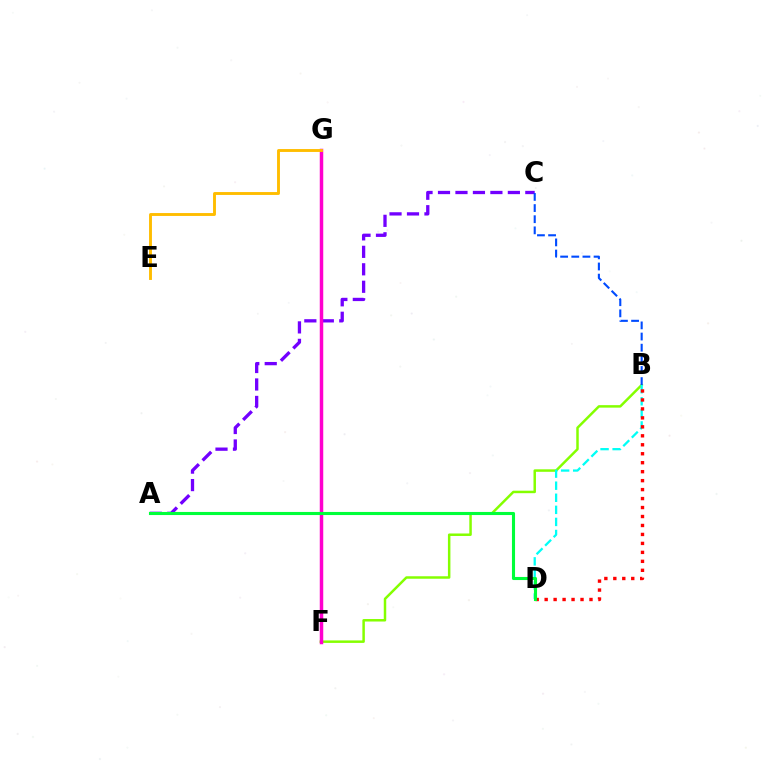{('B', 'F'): [{'color': '#84ff00', 'line_style': 'solid', 'thickness': 1.79}], ('A', 'C'): [{'color': '#7200ff', 'line_style': 'dashed', 'thickness': 2.37}], ('B', 'C'): [{'color': '#004bff', 'line_style': 'dashed', 'thickness': 1.51}], ('B', 'D'): [{'color': '#00fff6', 'line_style': 'dashed', 'thickness': 1.64}, {'color': '#ff0000', 'line_style': 'dotted', 'thickness': 2.44}], ('F', 'G'): [{'color': '#ff00cf', 'line_style': 'solid', 'thickness': 2.51}], ('E', 'G'): [{'color': '#ffbd00', 'line_style': 'solid', 'thickness': 2.08}], ('A', 'D'): [{'color': '#00ff39', 'line_style': 'solid', 'thickness': 2.23}]}